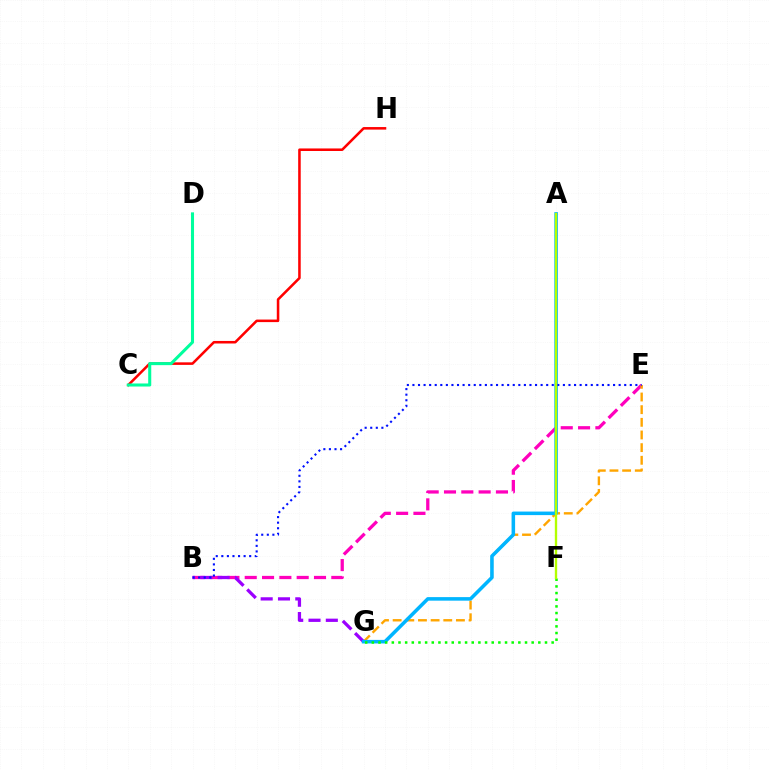{('B', 'E'): [{'color': '#ff00bd', 'line_style': 'dashed', 'thickness': 2.35}, {'color': '#0010ff', 'line_style': 'dotted', 'thickness': 1.51}], ('E', 'G'): [{'color': '#ffa500', 'line_style': 'dashed', 'thickness': 1.72}], ('B', 'G'): [{'color': '#9b00ff', 'line_style': 'dashed', 'thickness': 2.35}], ('A', 'G'): [{'color': '#00b5ff', 'line_style': 'solid', 'thickness': 2.55}], ('F', 'G'): [{'color': '#08ff00', 'line_style': 'dotted', 'thickness': 1.81}], ('C', 'H'): [{'color': '#ff0000', 'line_style': 'solid', 'thickness': 1.83}], ('A', 'F'): [{'color': '#b3ff00', 'line_style': 'solid', 'thickness': 1.69}], ('C', 'D'): [{'color': '#00ff9d', 'line_style': 'solid', 'thickness': 2.2}]}